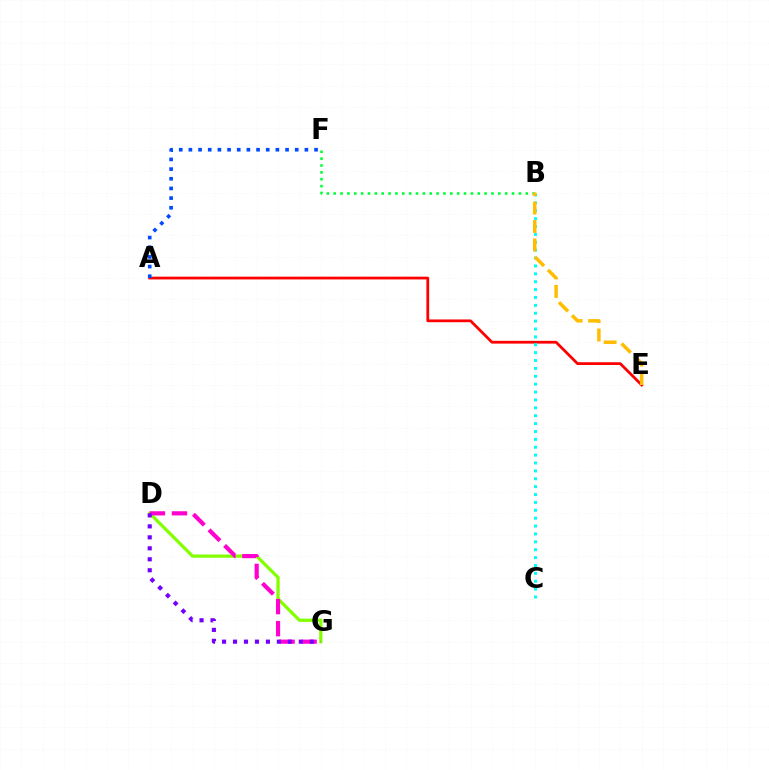{('D', 'G'): [{'color': '#84ff00', 'line_style': 'solid', 'thickness': 2.34}, {'color': '#ff00cf', 'line_style': 'dashed', 'thickness': 2.99}, {'color': '#7200ff', 'line_style': 'dotted', 'thickness': 2.98}], ('A', 'E'): [{'color': '#ff0000', 'line_style': 'solid', 'thickness': 1.99}], ('B', 'C'): [{'color': '#00fff6', 'line_style': 'dotted', 'thickness': 2.14}], ('B', 'F'): [{'color': '#00ff39', 'line_style': 'dotted', 'thickness': 1.86}], ('B', 'E'): [{'color': '#ffbd00', 'line_style': 'dashed', 'thickness': 2.51}], ('A', 'F'): [{'color': '#004bff', 'line_style': 'dotted', 'thickness': 2.63}]}